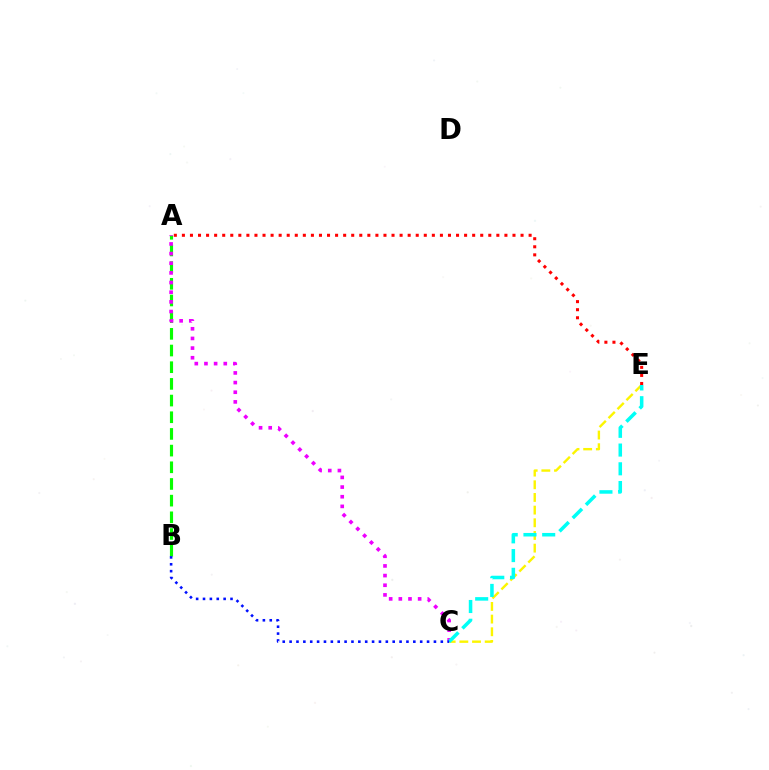{('A', 'B'): [{'color': '#08ff00', 'line_style': 'dashed', 'thickness': 2.27}], ('C', 'E'): [{'color': '#fcf500', 'line_style': 'dashed', 'thickness': 1.72}, {'color': '#00fff6', 'line_style': 'dashed', 'thickness': 2.55}], ('A', 'E'): [{'color': '#ff0000', 'line_style': 'dotted', 'thickness': 2.19}], ('A', 'C'): [{'color': '#ee00ff', 'line_style': 'dotted', 'thickness': 2.62}], ('B', 'C'): [{'color': '#0010ff', 'line_style': 'dotted', 'thickness': 1.87}]}